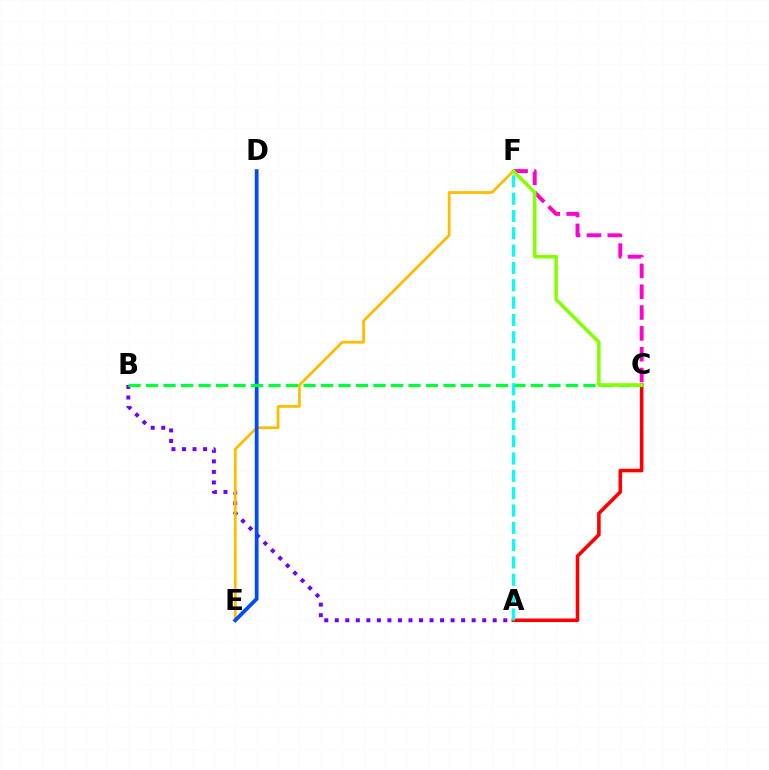{('A', 'C'): [{'color': '#ff0000', 'line_style': 'solid', 'thickness': 2.58}], ('A', 'B'): [{'color': '#7200ff', 'line_style': 'dotted', 'thickness': 2.86}], ('E', 'F'): [{'color': '#ffbd00', 'line_style': 'solid', 'thickness': 1.99}], ('C', 'F'): [{'color': '#ff00cf', 'line_style': 'dashed', 'thickness': 2.83}, {'color': '#84ff00', 'line_style': 'solid', 'thickness': 2.54}], ('D', 'E'): [{'color': '#004bff', 'line_style': 'solid', 'thickness': 2.71}], ('B', 'C'): [{'color': '#00ff39', 'line_style': 'dashed', 'thickness': 2.38}], ('A', 'F'): [{'color': '#00fff6', 'line_style': 'dashed', 'thickness': 2.35}]}